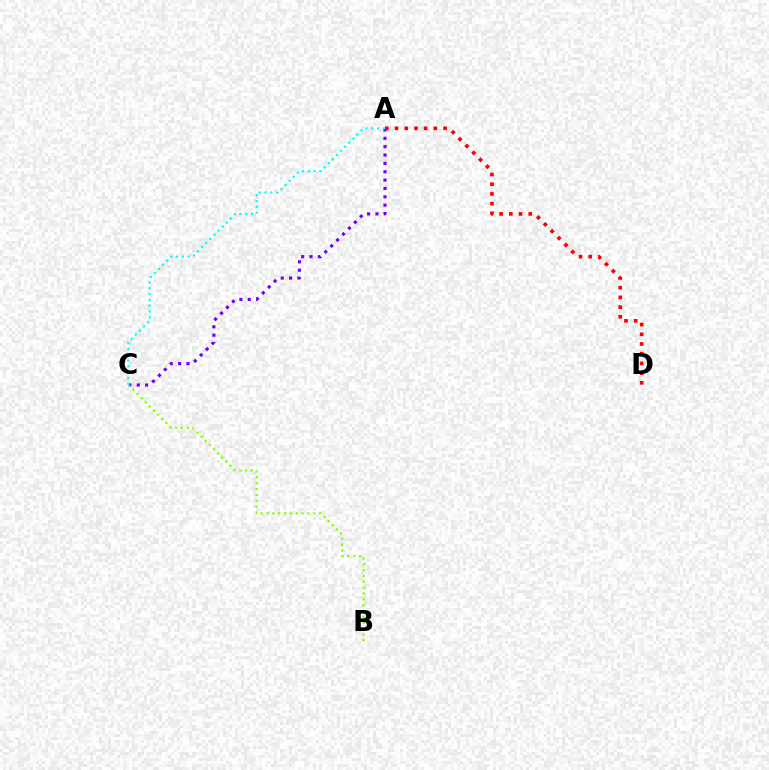{('A', 'C'): [{'color': '#7200ff', 'line_style': 'dotted', 'thickness': 2.27}, {'color': '#00fff6', 'line_style': 'dotted', 'thickness': 1.58}], ('A', 'D'): [{'color': '#ff0000', 'line_style': 'dotted', 'thickness': 2.64}], ('B', 'C'): [{'color': '#84ff00', 'line_style': 'dotted', 'thickness': 1.59}]}